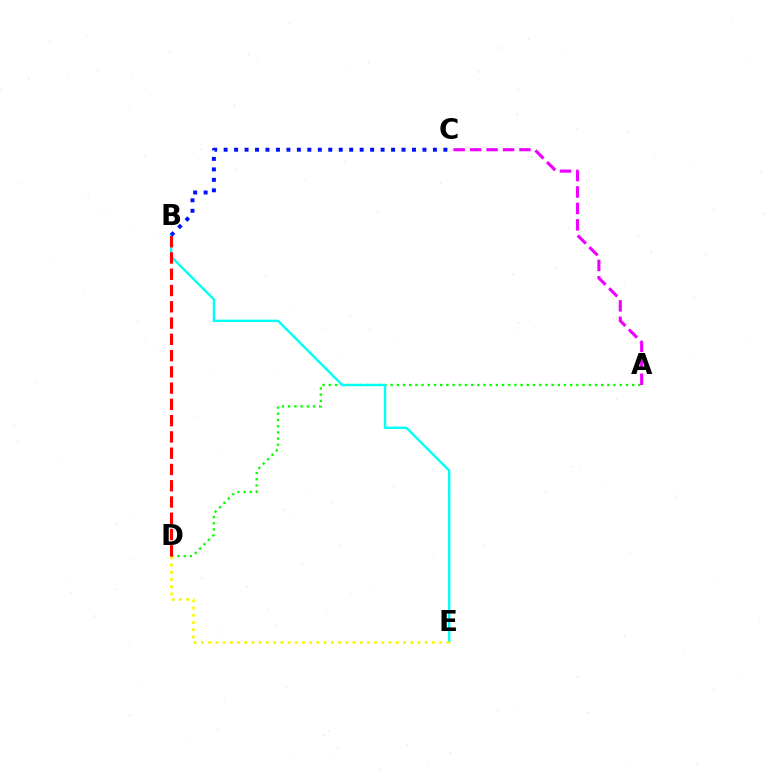{('A', 'D'): [{'color': '#08ff00', 'line_style': 'dotted', 'thickness': 1.68}], ('B', 'E'): [{'color': '#00fff6', 'line_style': 'solid', 'thickness': 1.7}], ('D', 'E'): [{'color': '#fcf500', 'line_style': 'dotted', 'thickness': 1.96}], ('A', 'C'): [{'color': '#ee00ff', 'line_style': 'dashed', 'thickness': 2.23}], ('B', 'D'): [{'color': '#ff0000', 'line_style': 'dashed', 'thickness': 2.21}], ('B', 'C'): [{'color': '#0010ff', 'line_style': 'dotted', 'thickness': 2.84}]}